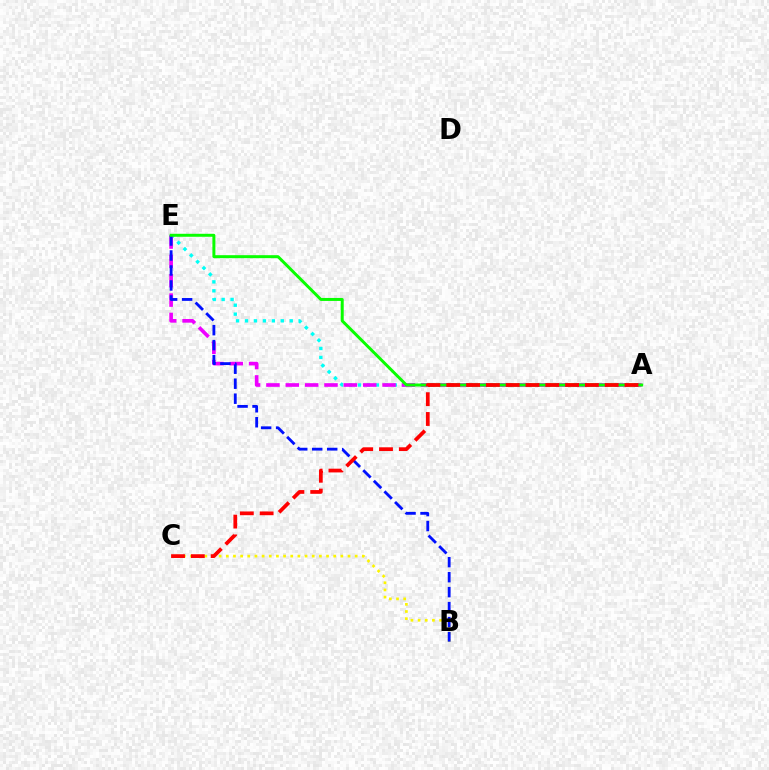{('B', 'C'): [{'color': '#fcf500', 'line_style': 'dotted', 'thickness': 1.95}], ('A', 'E'): [{'color': '#00fff6', 'line_style': 'dotted', 'thickness': 2.43}, {'color': '#ee00ff', 'line_style': 'dashed', 'thickness': 2.63}, {'color': '#08ff00', 'line_style': 'solid', 'thickness': 2.14}], ('B', 'E'): [{'color': '#0010ff', 'line_style': 'dashed', 'thickness': 2.04}], ('A', 'C'): [{'color': '#ff0000', 'line_style': 'dashed', 'thickness': 2.69}]}